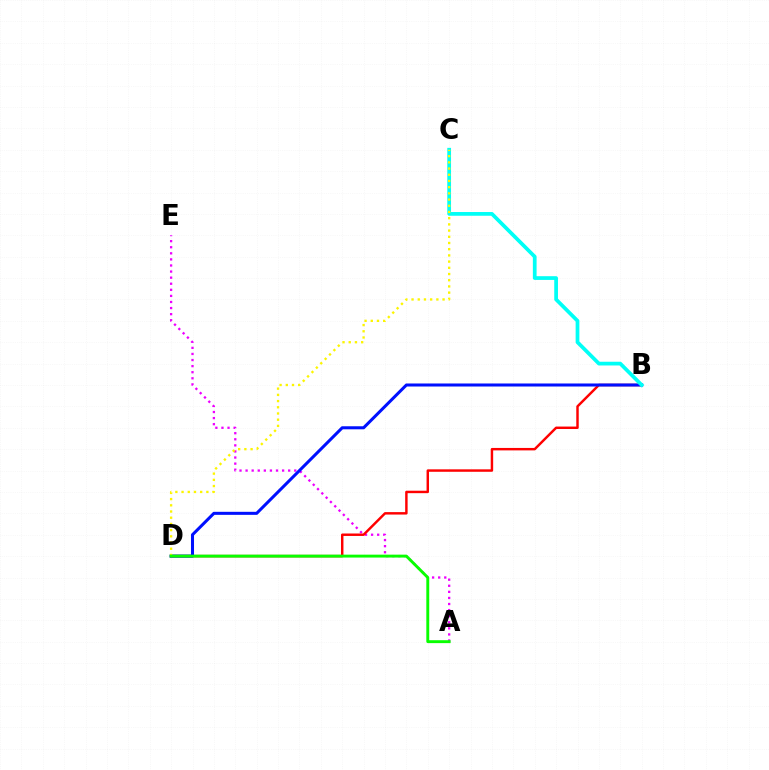{('A', 'E'): [{'color': '#ee00ff', 'line_style': 'dotted', 'thickness': 1.65}], ('B', 'D'): [{'color': '#ff0000', 'line_style': 'solid', 'thickness': 1.76}, {'color': '#0010ff', 'line_style': 'solid', 'thickness': 2.19}], ('B', 'C'): [{'color': '#00fff6', 'line_style': 'solid', 'thickness': 2.69}], ('C', 'D'): [{'color': '#fcf500', 'line_style': 'dotted', 'thickness': 1.69}], ('A', 'D'): [{'color': '#08ff00', 'line_style': 'solid', 'thickness': 2.09}]}